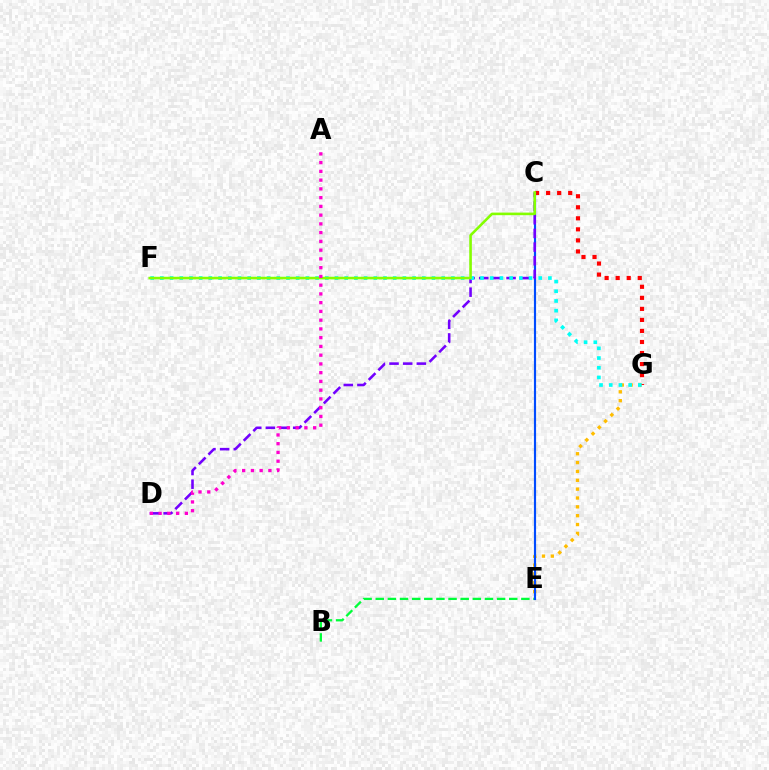{('B', 'E'): [{'color': '#00ff39', 'line_style': 'dashed', 'thickness': 1.65}], ('E', 'G'): [{'color': '#ffbd00', 'line_style': 'dotted', 'thickness': 2.4}], ('C', 'G'): [{'color': '#ff0000', 'line_style': 'dotted', 'thickness': 3.0}], ('C', 'E'): [{'color': '#004bff', 'line_style': 'solid', 'thickness': 1.56}], ('C', 'D'): [{'color': '#7200ff', 'line_style': 'dashed', 'thickness': 1.86}], ('F', 'G'): [{'color': '#00fff6', 'line_style': 'dotted', 'thickness': 2.64}], ('C', 'F'): [{'color': '#84ff00', 'line_style': 'solid', 'thickness': 1.87}], ('A', 'D'): [{'color': '#ff00cf', 'line_style': 'dotted', 'thickness': 2.38}]}